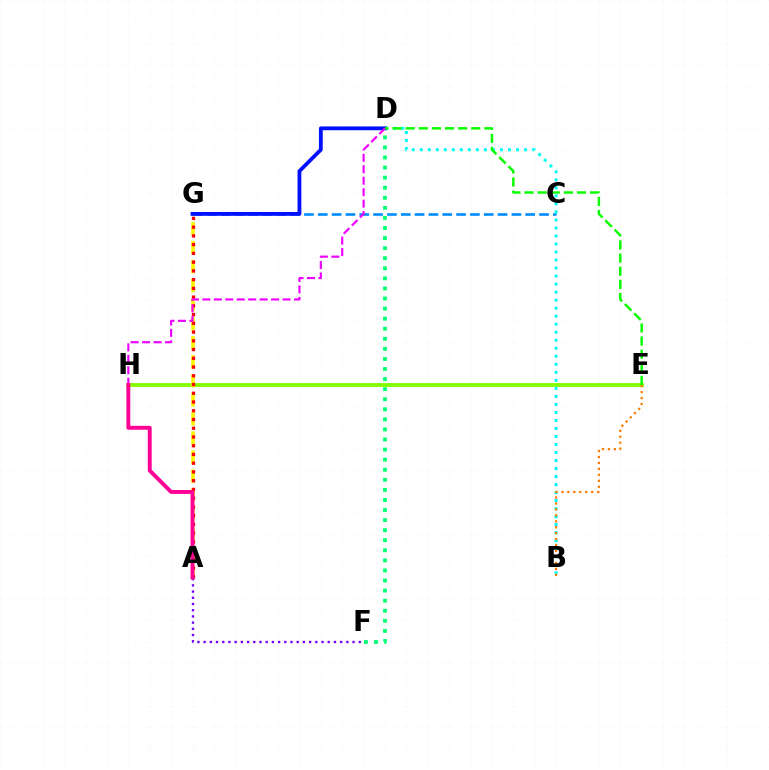{('E', 'H'): [{'color': '#84ff00', 'line_style': 'solid', 'thickness': 2.76}], ('A', 'F'): [{'color': '#7200ff', 'line_style': 'dotted', 'thickness': 1.69}], ('A', 'G'): [{'color': '#fcf500', 'line_style': 'dashed', 'thickness': 2.59}, {'color': '#ff0000', 'line_style': 'dotted', 'thickness': 2.38}], ('C', 'G'): [{'color': '#008cff', 'line_style': 'dashed', 'thickness': 1.88}], ('D', 'F'): [{'color': '#00ff74', 'line_style': 'dotted', 'thickness': 2.74}], ('B', 'D'): [{'color': '#00fff6', 'line_style': 'dotted', 'thickness': 2.18}], ('D', 'G'): [{'color': '#0010ff', 'line_style': 'solid', 'thickness': 2.74}], ('B', 'E'): [{'color': '#ff7c00', 'line_style': 'dotted', 'thickness': 1.62}], ('D', 'H'): [{'color': '#ee00ff', 'line_style': 'dashed', 'thickness': 1.56}], ('A', 'H'): [{'color': '#ff0094', 'line_style': 'solid', 'thickness': 2.82}], ('D', 'E'): [{'color': '#08ff00', 'line_style': 'dashed', 'thickness': 1.78}]}